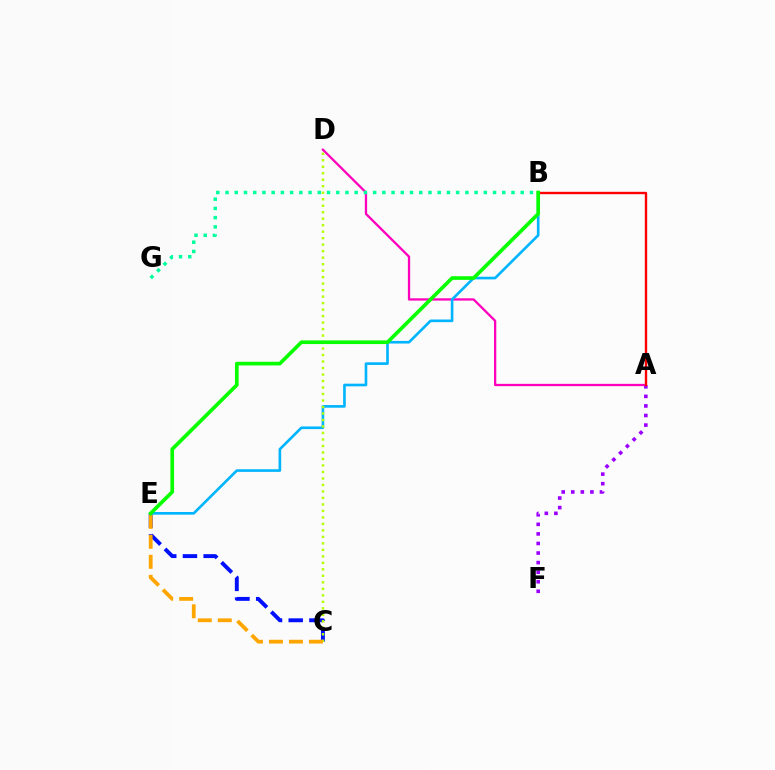{('C', 'E'): [{'color': '#0010ff', 'line_style': 'dashed', 'thickness': 2.81}, {'color': '#ffa500', 'line_style': 'dashed', 'thickness': 2.72}], ('A', 'D'): [{'color': '#ff00bd', 'line_style': 'solid', 'thickness': 1.65}], ('A', 'F'): [{'color': '#9b00ff', 'line_style': 'dotted', 'thickness': 2.6}], ('A', 'B'): [{'color': '#ff0000', 'line_style': 'solid', 'thickness': 1.71}], ('B', 'E'): [{'color': '#00b5ff', 'line_style': 'solid', 'thickness': 1.91}, {'color': '#08ff00', 'line_style': 'solid', 'thickness': 2.64}], ('C', 'D'): [{'color': '#b3ff00', 'line_style': 'dotted', 'thickness': 1.76}], ('B', 'G'): [{'color': '#00ff9d', 'line_style': 'dotted', 'thickness': 2.51}]}